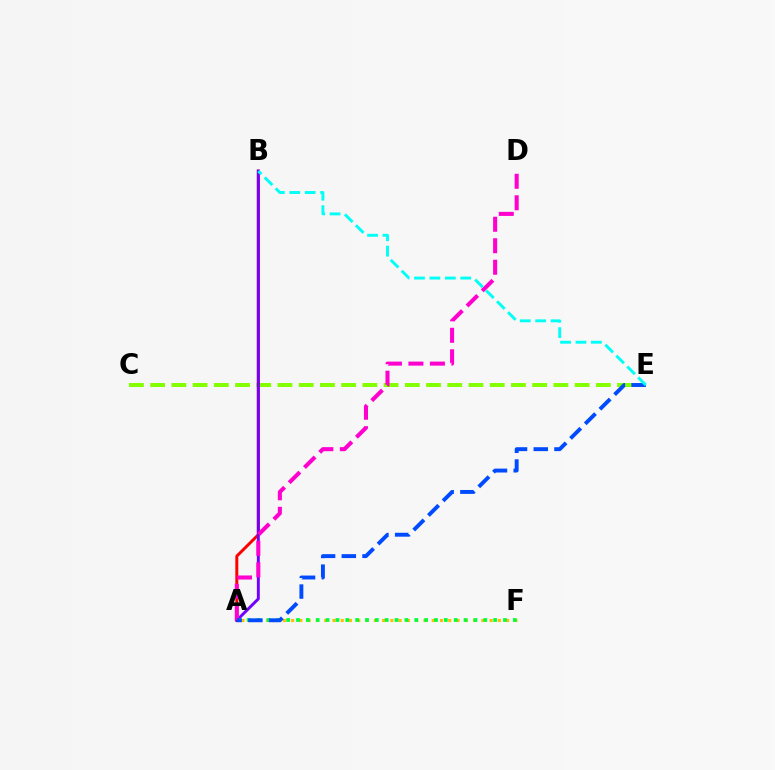{('C', 'E'): [{'color': '#84ff00', 'line_style': 'dashed', 'thickness': 2.88}], ('A', 'F'): [{'color': '#ffbd00', 'line_style': 'dotted', 'thickness': 2.25}, {'color': '#00ff39', 'line_style': 'dotted', 'thickness': 2.68}], ('A', 'B'): [{'color': '#ff0000', 'line_style': 'solid', 'thickness': 2.13}, {'color': '#7200ff', 'line_style': 'solid', 'thickness': 2.11}], ('A', 'D'): [{'color': '#ff00cf', 'line_style': 'dashed', 'thickness': 2.92}], ('A', 'E'): [{'color': '#004bff', 'line_style': 'dashed', 'thickness': 2.81}], ('B', 'E'): [{'color': '#00fff6', 'line_style': 'dashed', 'thickness': 2.1}]}